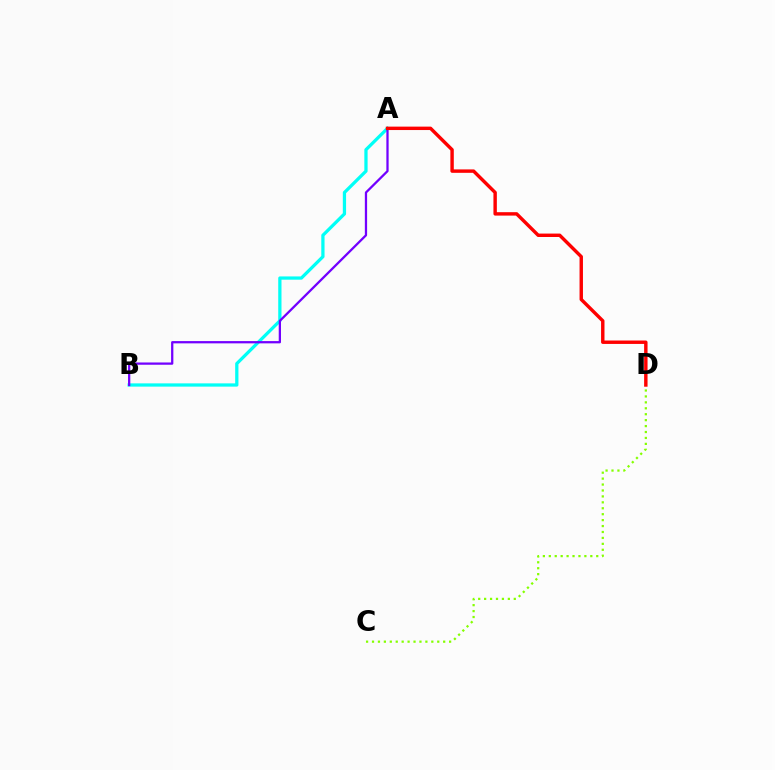{('A', 'B'): [{'color': '#00fff6', 'line_style': 'solid', 'thickness': 2.34}, {'color': '#7200ff', 'line_style': 'solid', 'thickness': 1.63}], ('C', 'D'): [{'color': '#84ff00', 'line_style': 'dotted', 'thickness': 1.61}], ('A', 'D'): [{'color': '#ff0000', 'line_style': 'solid', 'thickness': 2.46}]}